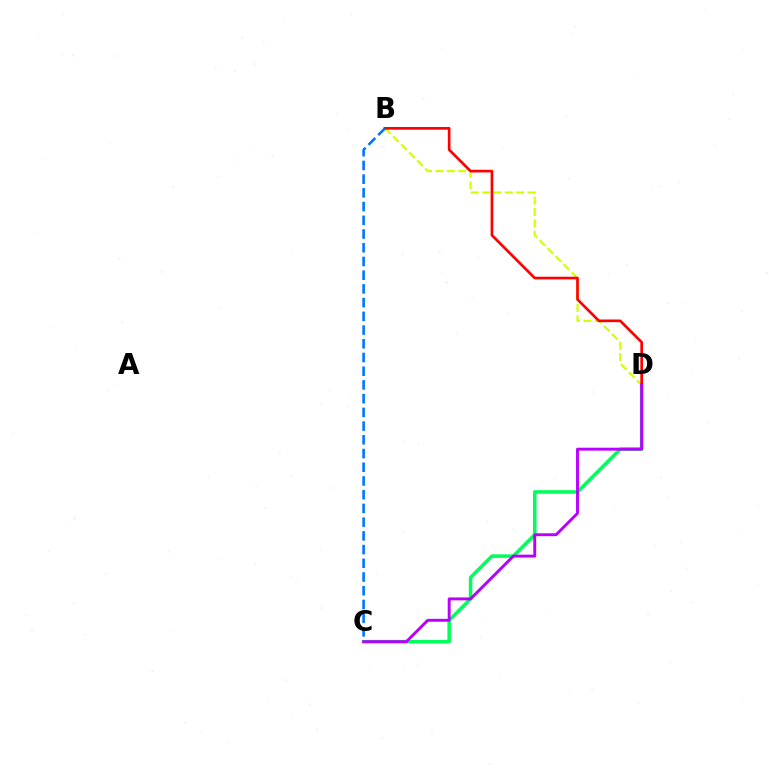{('C', 'D'): [{'color': '#00ff5c', 'line_style': 'solid', 'thickness': 2.54}, {'color': '#b900ff', 'line_style': 'solid', 'thickness': 2.09}], ('B', 'D'): [{'color': '#d1ff00', 'line_style': 'dashed', 'thickness': 1.54}, {'color': '#ff0000', 'line_style': 'solid', 'thickness': 1.93}], ('B', 'C'): [{'color': '#0074ff', 'line_style': 'dashed', 'thickness': 1.86}]}